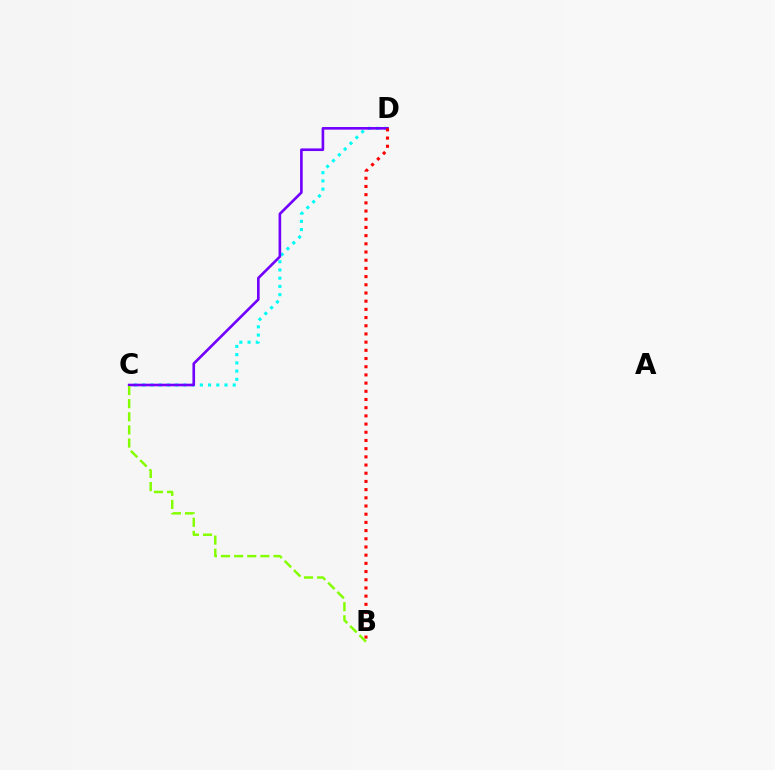{('C', 'D'): [{'color': '#00fff6', 'line_style': 'dotted', 'thickness': 2.24}, {'color': '#7200ff', 'line_style': 'solid', 'thickness': 1.89}], ('B', 'D'): [{'color': '#ff0000', 'line_style': 'dotted', 'thickness': 2.23}], ('B', 'C'): [{'color': '#84ff00', 'line_style': 'dashed', 'thickness': 1.78}]}